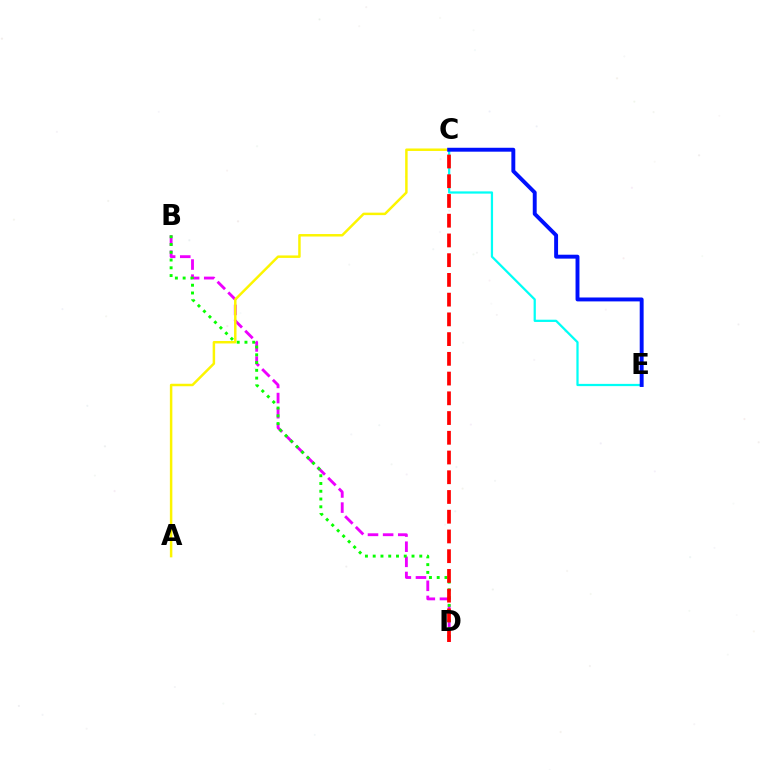{('C', 'E'): [{'color': '#00fff6', 'line_style': 'solid', 'thickness': 1.61}, {'color': '#0010ff', 'line_style': 'solid', 'thickness': 2.82}], ('B', 'D'): [{'color': '#ee00ff', 'line_style': 'dashed', 'thickness': 2.05}, {'color': '#08ff00', 'line_style': 'dotted', 'thickness': 2.11}], ('A', 'C'): [{'color': '#fcf500', 'line_style': 'solid', 'thickness': 1.78}], ('C', 'D'): [{'color': '#ff0000', 'line_style': 'dashed', 'thickness': 2.68}]}